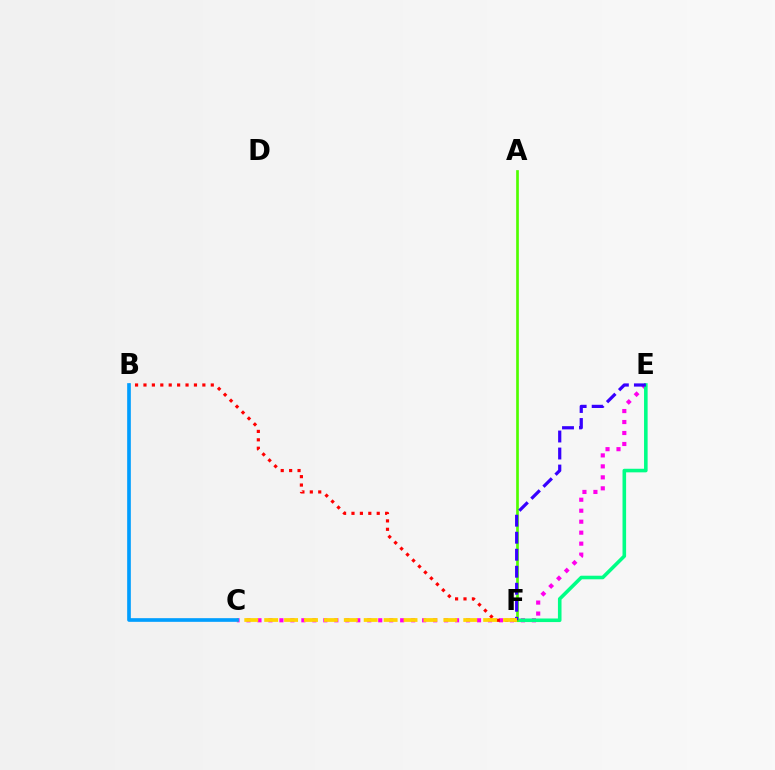{('C', 'E'): [{'color': '#ff00ed', 'line_style': 'dotted', 'thickness': 2.98}], ('E', 'F'): [{'color': '#00ff86', 'line_style': 'solid', 'thickness': 2.58}, {'color': '#3700ff', 'line_style': 'dashed', 'thickness': 2.31}], ('B', 'F'): [{'color': '#ff0000', 'line_style': 'dotted', 'thickness': 2.29}], ('A', 'F'): [{'color': '#4fff00', 'line_style': 'solid', 'thickness': 1.94}], ('C', 'F'): [{'color': '#ffd500', 'line_style': 'dashed', 'thickness': 2.7}], ('B', 'C'): [{'color': '#009eff', 'line_style': 'solid', 'thickness': 2.64}]}